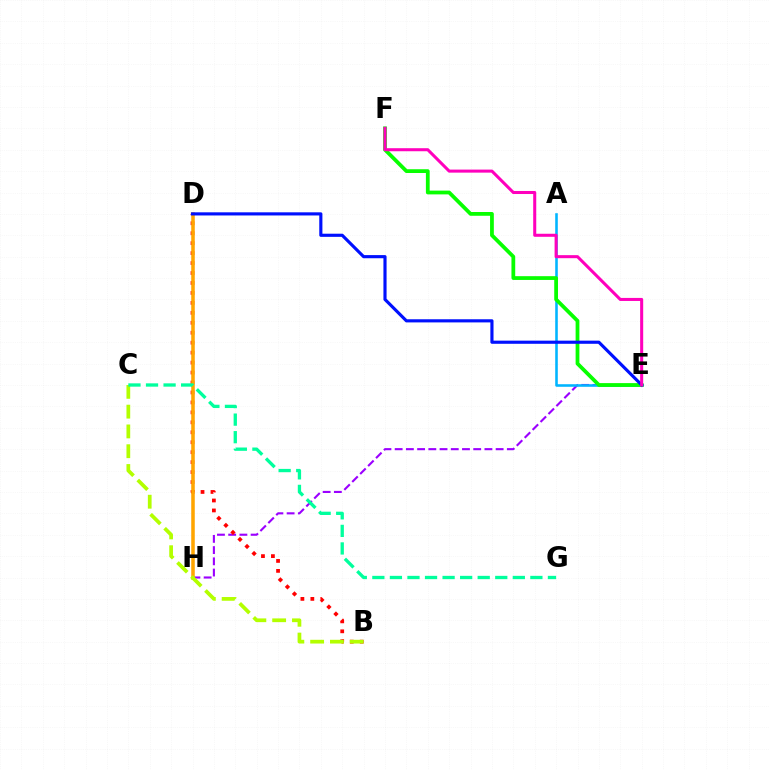{('E', 'H'): [{'color': '#9b00ff', 'line_style': 'dashed', 'thickness': 1.52}], ('B', 'D'): [{'color': '#ff0000', 'line_style': 'dotted', 'thickness': 2.7}], ('A', 'E'): [{'color': '#00b5ff', 'line_style': 'solid', 'thickness': 1.85}], ('D', 'H'): [{'color': '#ffa500', 'line_style': 'solid', 'thickness': 2.55}], ('B', 'C'): [{'color': '#b3ff00', 'line_style': 'dashed', 'thickness': 2.69}], ('E', 'F'): [{'color': '#08ff00', 'line_style': 'solid', 'thickness': 2.72}, {'color': '#ff00bd', 'line_style': 'solid', 'thickness': 2.19}], ('D', 'E'): [{'color': '#0010ff', 'line_style': 'solid', 'thickness': 2.26}], ('C', 'G'): [{'color': '#00ff9d', 'line_style': 'dashed', 'thickness': 2.39}]}